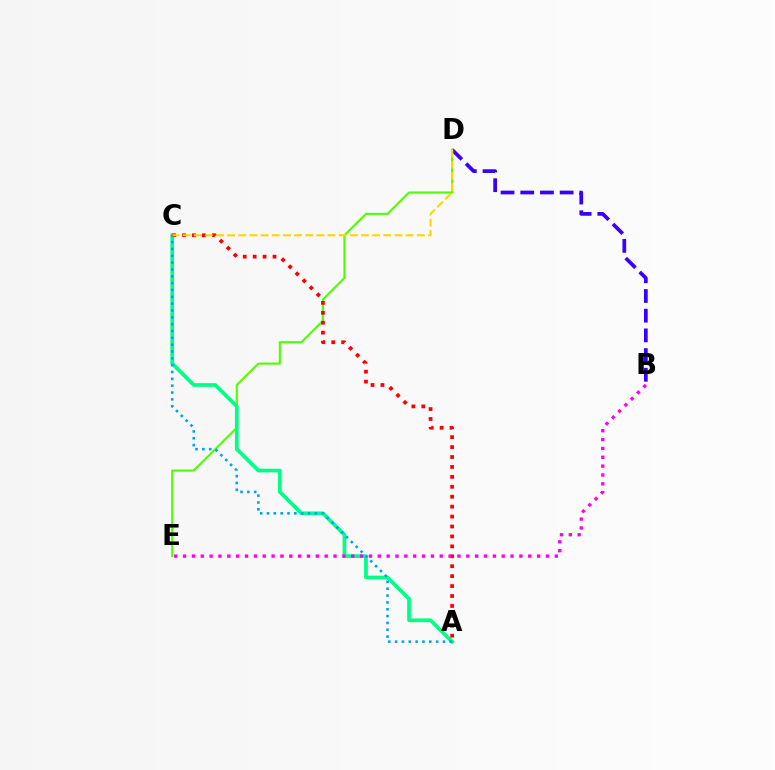{('B', 'D'): [{'color': '#3700ff', 'line_style': 'dashed', 'thickness': 2.68}], ('D', 'E'): [{'color': '#4fff00', 'line_style': 'solid', 'thickness': 1.51}], ('A', 'C'): [{'color': '#00ff86', 'line_style': 'solid', 'thickness': 2.68}, {'color': '#ff0000', 'line_style': 'dotted', 'thickness': 2.7}, {'color': '#009eff', 'line_style': 'dotted', 'thickness': 1.86}], ('C', 'D'): [{'color': '#ffd500', 'line_style': 'dashed', 'thickness': 1.52}], ('B', 'E'): [{'color': '#ff00ed', 'line_style': 'dotted', 'thickness': 2.4}]}